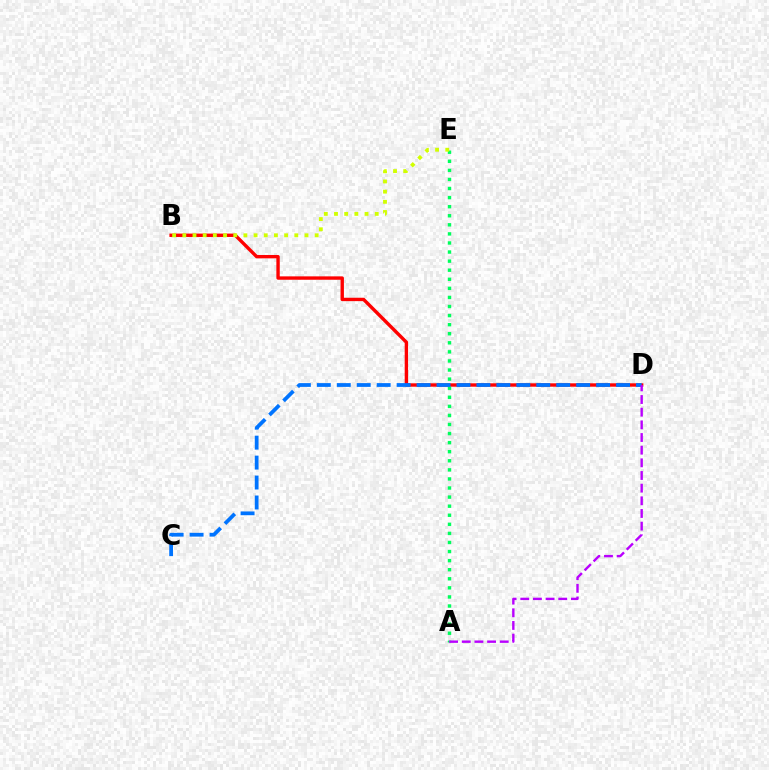{('B', 'D'): [{'color': '#ff0000', 'line_style': 'solid', 'thickness': 2.44}], ('A', 'E'): [{'color': '#00ff5c', 'line_style': 'dotted', 'thickness': 2.47}], ('C', 'D'): [{'color': '#0074ff', 'line_style': 'dashed', 'thickness': 2.71}], ('A', 'D'): [{'color': '#b900ff', 'line_style': 'dashed', 'thickness': 1.72}], ('B', 'E'): [{'color': '#d1ff00', 'line_style': 'dotted', 'thickness': 2.77}]}